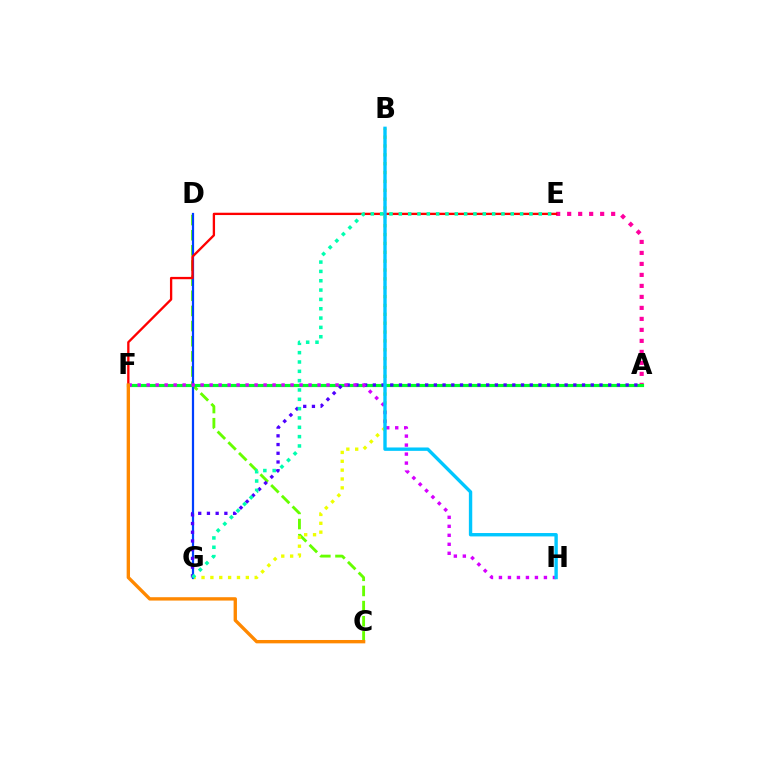{('C', 'D'): [{'color': '#66ff00', 'line_style': 'dashed', 'thickness': 2.06}], ('B', 'G'): [{'color': '#eeff00', 'line_style': 'dotted', 'thickness': 2.41}], ('D', 'G'): [{'color': '#003fff', 'line_style': 'solid', 'thickness': 1.6}], ('A', 'E'): [{'color': '#ff00a0', 'line_style': 'dotted', 'thickness': 2.99}], ('A', 'F'): [{'color': '#00ff27', 'line_style': 'solid', 'thickness': 2.29}], ('A', 'G'): [{'color': '#4f00ff', 'line_style': 'dotted', 'thickness': 2.37}], ('E', 'F'): [{'color': '#ff0000', 'line_style': 'solid', 'thickness': 1.67}], ('F', 'H'): [{'color': '#d600ff', 'line_style': 'dotted', 'thickness': 2.44}], ('B', 'H'): [{'color': '#00c7ff', 'line_style': 'solid', 'thickness': 2.43}], ('E', 'G'): [{'color': '#00ffaf', 'line_style': 'dotted', 'thickness': 2.54}], ('C', 'F'): [{'color': '#ff8800', 'line_style': 'solid', 'thickness': 2.42}]}